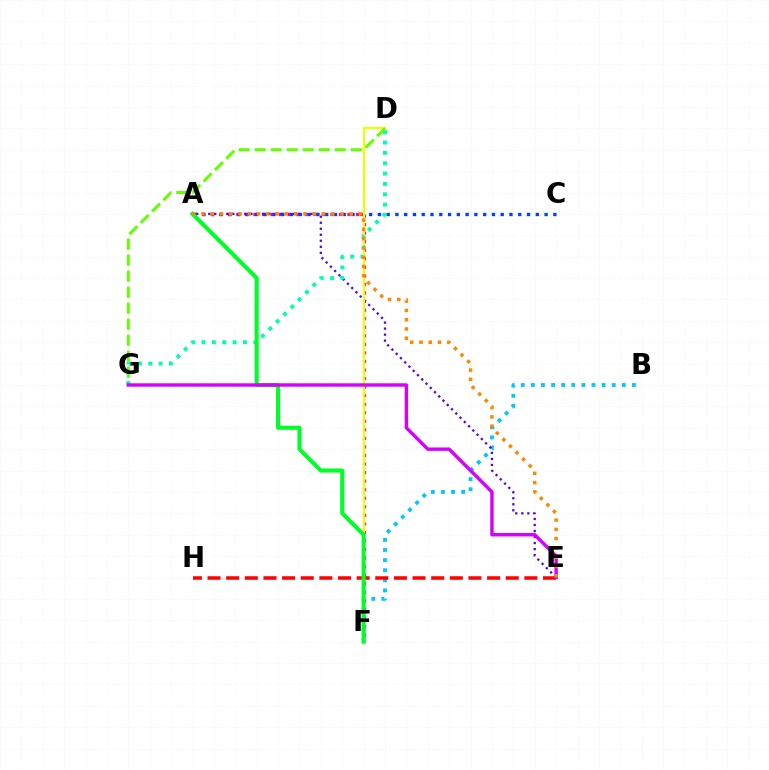{('B', 'F'): [{'color': '#00c7ff', 'line_style': 'dotted', 'thickness': 2.75}], ('A', 'F'): [{'color': '#ff00a0', 'line_style': 'dotted', 'thickness': 2.32}, {'color': '#00ff27', 'line_style': 'solid', 'thickness': 2.93}], ('A', 'E'): [{'color': '#4f00ff', 'line_style': 'dotted', 'thickness': 1.64}, {'color': '#ff8800', 'line_style': 'dotted', 'thickness': 2.52}], ('A', 'C'): [{'color': '#003fff', 'line_style': 'dotted', 'thickness': 2.38}], ('D', 'F'): [{'color': '#eeff00', 'line_style': 'solid', 'thickness': 1.59}], ('D', 'G'): [{'color': '#66ff00', 'line_style': 'dashed', 'thickness': 2.18}, {'color': '#00ffaf', 'line_style': 'dotted', 'thickness': 2.81}], ('E', 'H'): [{'color': '#ff0000', 'line_style': 'dashed', 'thickness': 2.53}], ('E', 'G'): [{'color': '#d600ff', 'line_style': 'solid', 'thickness': 2.45}]}